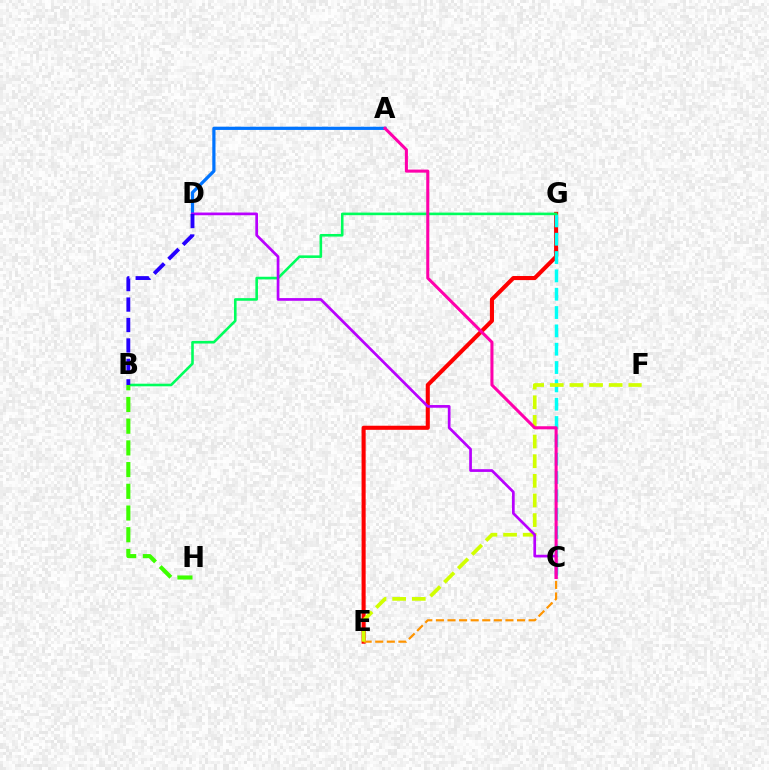{('E', 'G'): [{'color': '#ff0000', 'line_style': 'solid', 'thickness': 2.94}], ('C', 'E'): [{'color': '#ff9400', 'line_style': 'dashed', 'thickness': 1.57}], ('A', 'D'): [{'color': '#0074ff', 'line_style': 'solid', 'thickness': 2.31}], ('C', 'G'): [{'color': '#00fff6', 'line_style': 'dashed', 'thickness': 2.49}], ('B', 'G'): [{'color': '#00ff5c', 'line_style': 'solid', 'thickness': 1.87}], ('E', 'F'): [{'color': '#d1ff00', 'line_style': 'dashed', 'thickness': 2.67}], ('C', 'D'): [{'color': '#b900ff', 'line_style': 'solid', 'thickness': 1.95}], ('A', 'C'): [{'color': '#ff00ac', 'line_style': 'solid', 'thickness': 2.2}], ('B', 'H'): [{'color': '#3dff00', 'line_style': 'dashed', 'thickness': 2.95}], ('B', 'D'): [{'color': '#2500ff', 'line_style': 'dashed', 'thickness': 2.78}]}